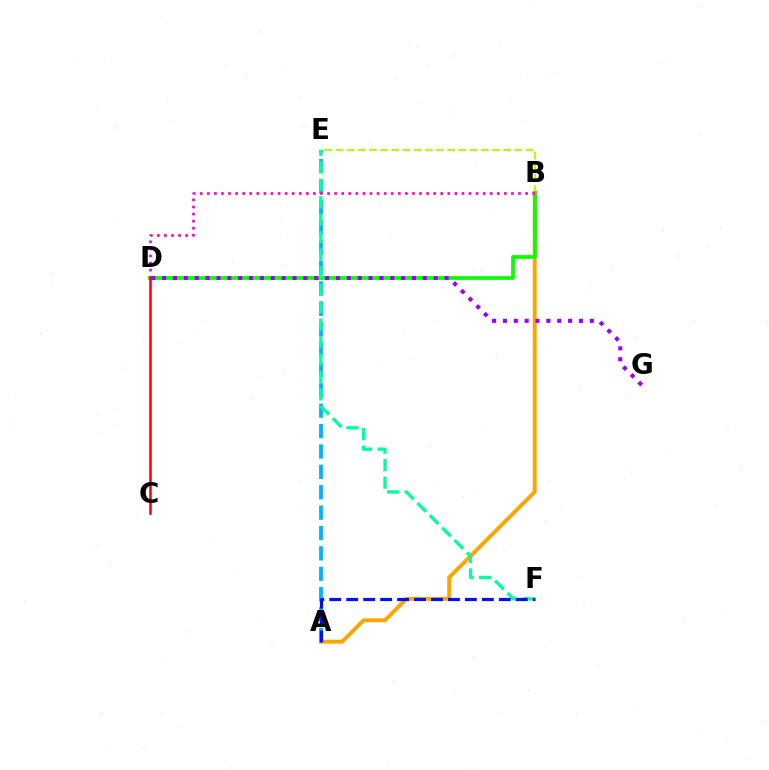{('A', 'B'): [{'color': '#ffa500', 'line_style': 'solid', 'thickness': 2.83}], ('B', 'E'): [{'color': '#b3ff00', 'line_style': 'dashed', 'thickness': 1.52}], ('B', 'D'): [{'color': '#08ff00', 'line_style': 'solid', 'thickness': 2.7}, {'color': '#ff00bd', 'line_style': 'dotted', 'thickness': 1.92}], ('A', 'E'): [{'color': '#00b5ff', 'line_style': 'dashed', 'thickness': 2.77}], ('E', 'F'): [{'color': '#00ff9d', 'line_style': 'dashed', 'thickness': 2.37}], ('D', 'G'): [{'color': '#9b00ff', 'line_style': 'dotted', 'thickness': 2.95}], ('A', 'F'): [{'color': '#0010ff', 'line_style': 'dashed', 'thickness': 2.3}], ('C', 'D'): [{'color': '#ff0000', 'line_style': 'solid', 'thickness': 1.85}]}